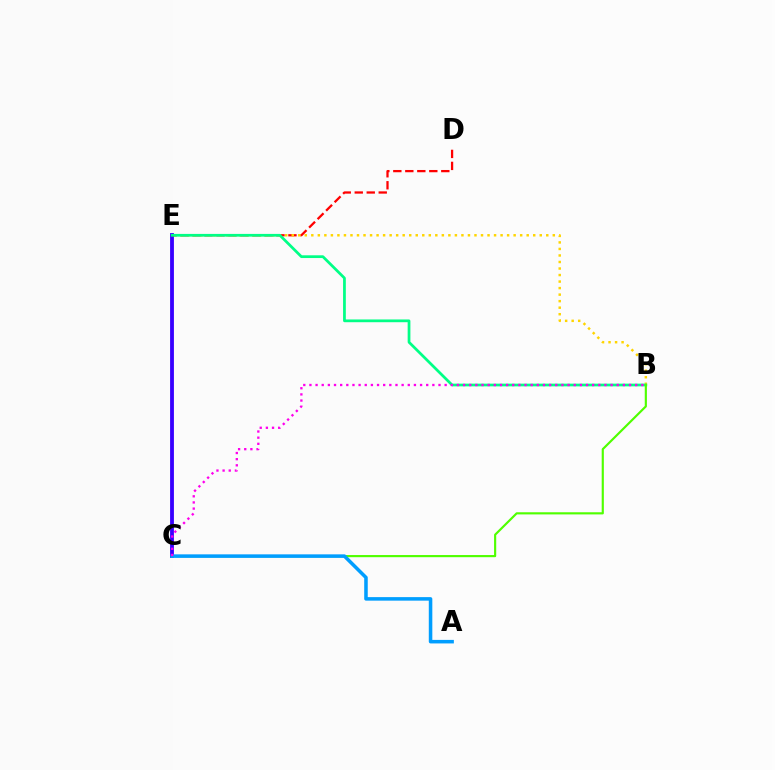{('C', 'E'): [{'color': '#3700ff', 'line_style': 'solid', 'thickness': 2.75}], ('D', 'E'): [{'color': '#ff0000', 'line_style': 'dashed', 'thickness': 1.63}], ('B', 'E'): [{'color': '#ffd500', 'line_style': 'dotted', 'thickness': 1.77}, {'color': '#00ff86', 'line_style': 'solid', 'thickness': 1.98}], ('B', 'C'): [{'color': '#4fff00', 'line_style': 'solid', 'thickness': 1.55}, {'color': '#ff00ed', 'line_style': 'dotted', 'thickness': 1.67}], ('A', 'C'): [{'color': '#009eff', 'line_style': 'solid', 'thickness': 2.54}]}